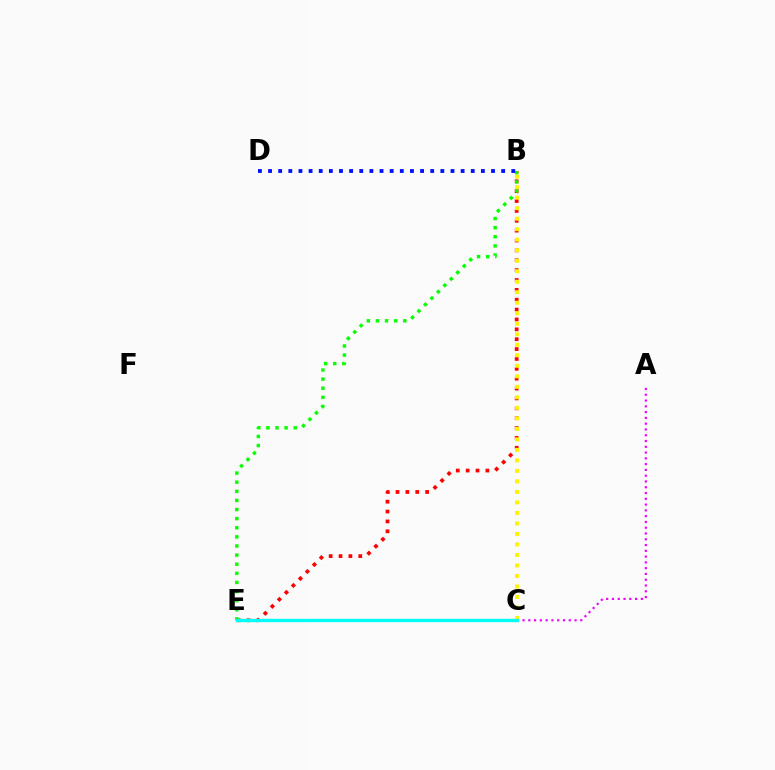{('A', 'C'): [{'color': '#ee00ff', 'line_style': 'dotted', 'thickness': 1.57}], ('B', 'E'): [{'color': '#ff0000', 'line_style': 'dotted', 'thickness': 2.68}, {'color': '#08ff00', 'line_style': 'dotted', 'thickness': 2.48}], ('B', 'C'): [{'color': '#fcf500', 'line_style': 'dotted', 'thickness': 2.86}], ('B', 'D'): [{'color': '#0010ff', 'line_style': 'dotted', 'thickness': 2.75}], ('C', 'E'): [{'color': '#00fff6', 'line_style': 'solid', 'thickness': 2.42}]}